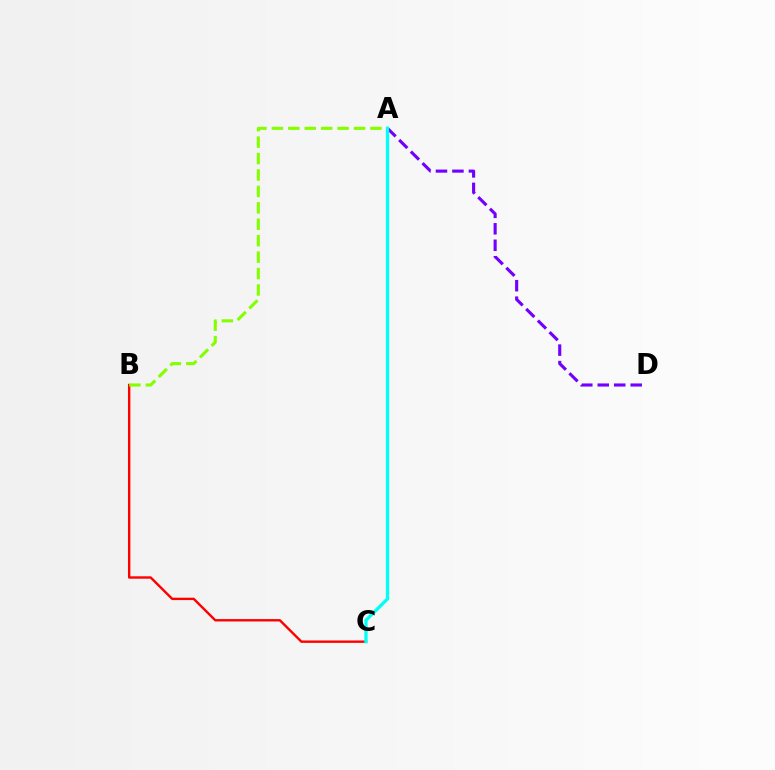{('B', 'C'): [{'color': '#ff0000', 'line_style': 'solid', 'thickness': 1.72}], ('A', 'D'): [{'color': '#7200ff', 'line_style': 'dashed', 'thickness': 2.24}], ('A', 'B'): [{'color': '#84ff00', 'line_style': 'dashed', 'thickness': 2.23}], ('A', 'C'): [{'color': '#00fff6', 'line_style': 'solid', 'thickness': 2.39}]}